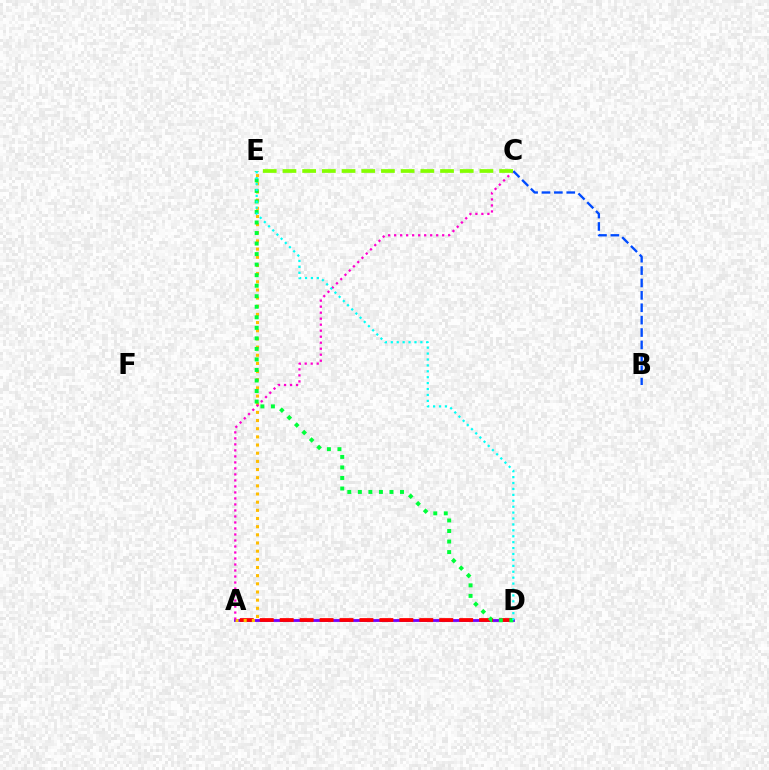{('A', 'D'): [{'color': '#7200ff', 'line_style': 'solid', 'thickness': 2.03}, {'color': '#ff0000', 'line_style': 'dashed', 'thickness': 2.71}], ('A', 'E'): [{'color': '#ffbd00', 'line_style': 'dotted', 'thickness': 2.22}], ('D', 'E'): [{'color': '#00ff39', 'line_style': 'dotted', 'thickness': 2.86}, {'color': '#00fff6', 'line_style': 'dotted', 'thickness': 1.61}], ('A', 'C'): [{'color': '#ff00cf', 'line_style': 'dotted', 'thickness': 1.63}], ('B', 'C'): [{'color': '#004bff', 'line_style': 'dashed', 'thickness': 1.68}], ('C', 'E'): [{'color': '#84ff00', 'line_style': 'dashed', 'thickness': 2.68}]}